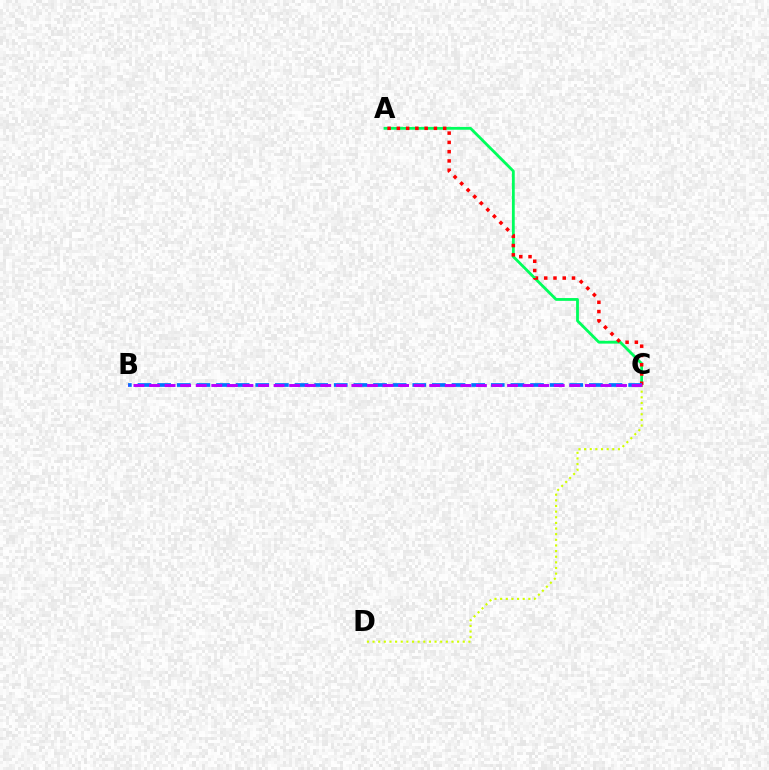{('A', 'C'): [{'color': '#00ff5c', 'line_style': 'solid', 'thickness': 2.02}, {'color': '#ff0000', 'line_style': 'dotted', 'thickness': 2.52}], ('B', 'C'): [{'color': '#0074ff', 'line_style': 'dashed', 'thickness': 2.67}, {'color': '#b900ff', 'line_style': 'dashed', 'thickness': 2.11}], ('C', 'D'): [{'color': '#d1ff00', 'line_style': 'dotted', 'thickness': 1.53}]}